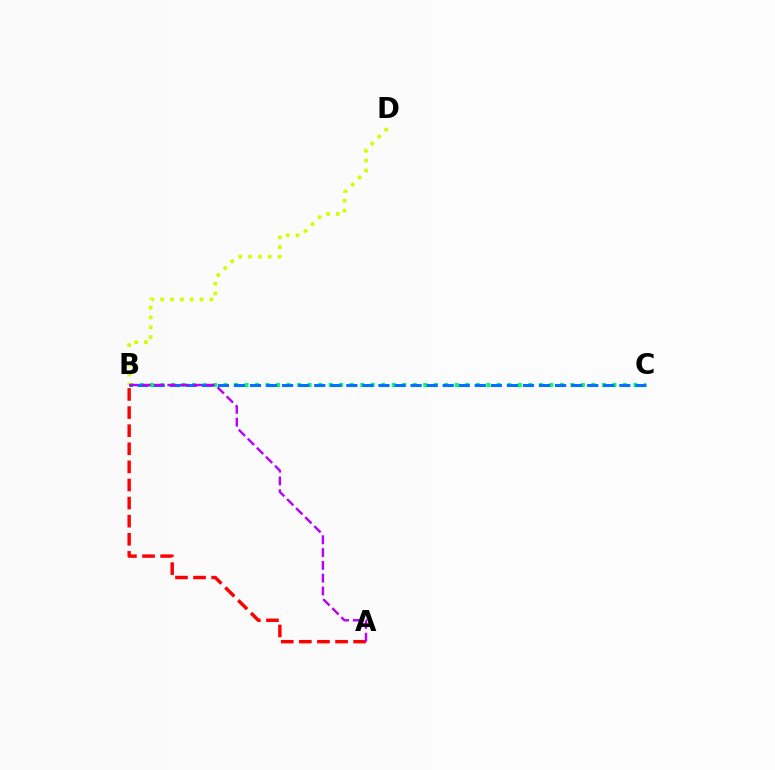{('B', 'C'): [{'color': '#00ff5c', 'line_style': 'dotted', 'thickness': 2.86}, {'color': '#0074ff', 'line_style': 'dashed', 'thickness': 2.18}], ('B', 'D'): [{'color': '#d1ff00', 'line_style': 'dotted', 'thickness': 2.67}], ('A', 'B'): [{'color': '#ff0000', 'line_style': 'dashed', 'thickness': 2.46}, {'color': '#b900ff', 'line_style': 'dashed', 'thickness': 1.74}]}